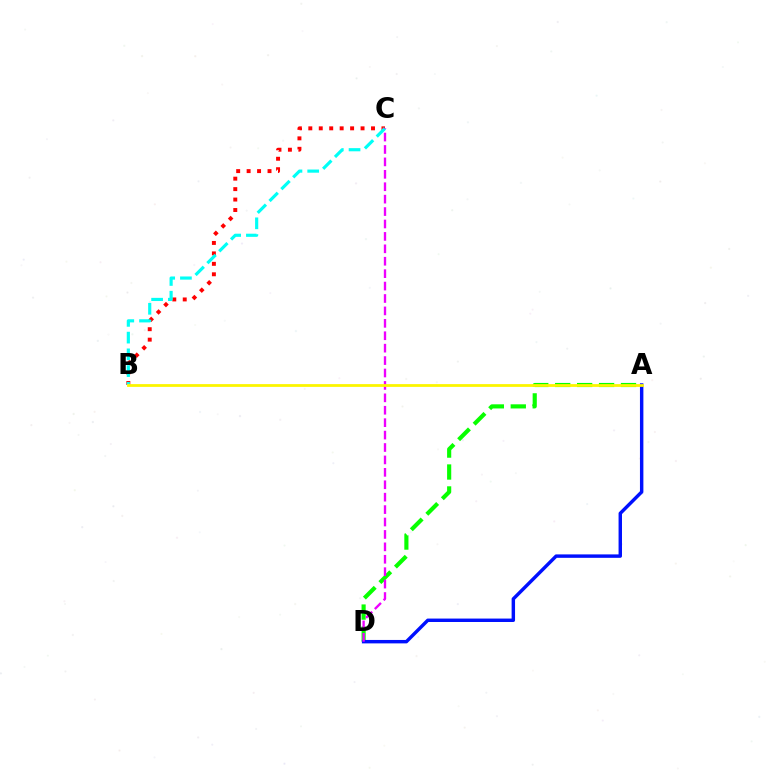{('B', 'C'): [{'color': '#ff0000', 'line_style': 'dotted', 'thickness': 2.84}, {'color': '#00fff6', 'line_style': 'dashed', 'thickness': 2.27}], ('A', 'D'): [{'color': '#08ff00', 'line_style': 'dashed', 'thickness': 2.98}, {'color': '#0010ff', 'line_style': 'solid', 'thickness': 2.47}], ('C', 'D'): [{'color': '#ee00ff', 'line_style': 'dashed', 'thickness': 1.69}], ('A', 'B'): [{'color': '#fcf500', 'line_style': 'solid', 'thickness': 2.0}]}